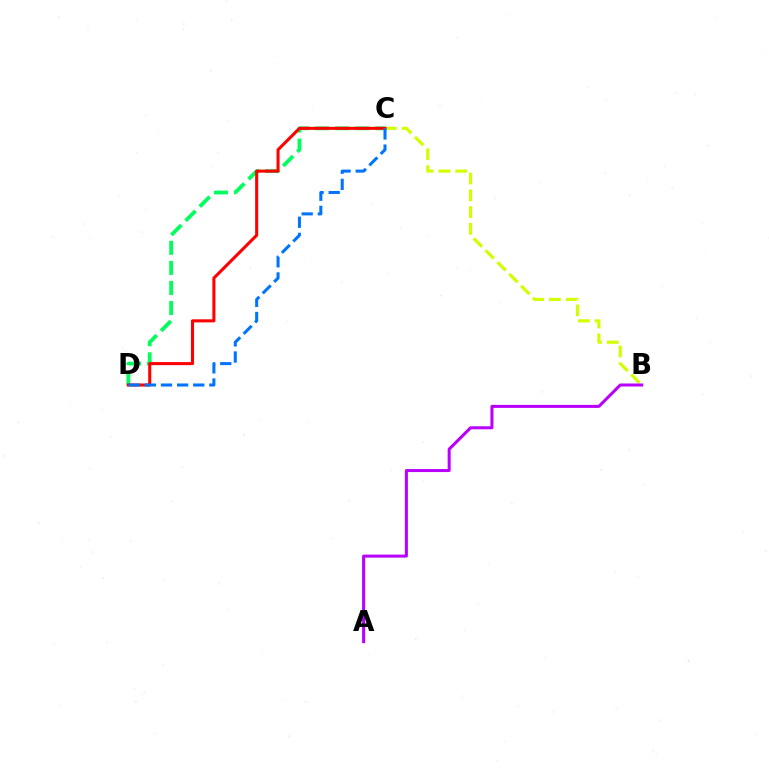{('B', 'C'): [{'color': '#d1ff00', 'line_style': 'dashed', 'thickness': 2.28}], ('A', 'B'): [{'color': '#b900ff', 'line_style': 'solid', 'thickness': 2.18}], ('C', 'D'): [{'color': '#00ff5c', 'line_style': 'dashed', 'thickness': 2.72}, {'color': '#ff0000', 'line_style': 'solid', 'thickness': 2.2}, {'color': '#0074ff', 'line_style': 'dashed', 'thickness': 2.19}]}